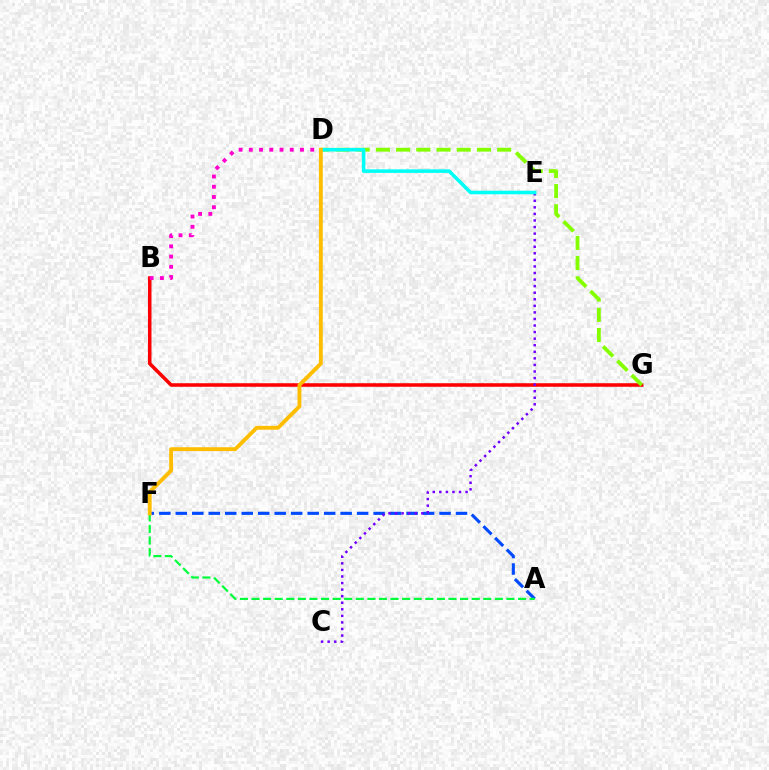{('B', 'G'): [{'color': '#ff0000', 'line_style': 'solid', 'thickness': 2.55}], ('B', 'D'): [{'color': '#ff00cf', 'line_style': 'dotted', 'thickness': 2.78}], ('A', 'F'): [{'color': '#004bff', 'line_style': 'dashed', 'thickness': 2.24}, {'color': '#00ff39', 'line_style': 'dashed', 'thickness': 1.57}], ('C', 'E'): [{'color': '#7200ff', 'line_style': 'dotted', 'thickness': 1.78}], ('D', 'G'): [{'color': '#84ff00', 'line_style': 'dashed', 'thickness': 2.75}], ('D', 'E'): [{'color': '#00fff6', 'line_style': 'solid', 'thickness': 2.56}], ('D', 'F'): [{'color': '#ffbd00', 'line_style': 'solid', 'thickness': 2.78}]}